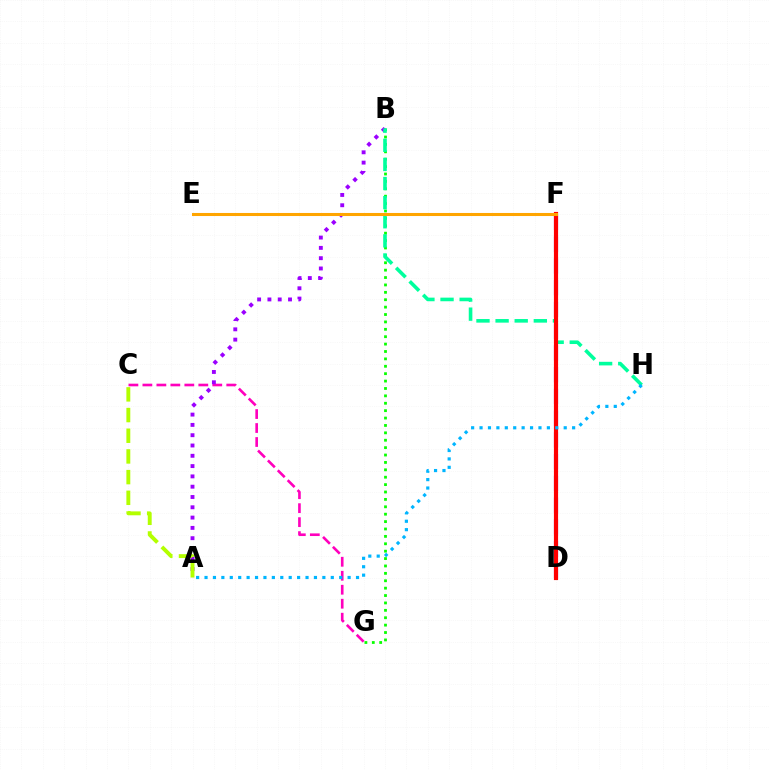{('C', 'G'): [{'color': '#ff00bd', 'line_style': 'dashed', 'thickness': 1.9}], ('B', 'G'): [{'color': '#08ff00', 'line_style': 'dotted', 'thickness': 2.01}], ('D', 'F'): [{'color': '#0010ff', 'line_style': 'dashed', 'thickness': 2.95}, {'color': '#ff0000', 'line_style': 'solid', 'thickness': 2.99}], ('A', 'B'): [{'color': '#9b00ff', 'line_style': 'dotted', 'thickness': 2.8}], ('A', 'C'): [{'color': '#b3ff00', 'line_style': 'dashed', 'thickness': 2.81}], ('B', 'H'): [{'color': '#00ff9d', 'line_style': 'dashed', 'thickness': 2.6}], ('E', 'F'): [{'color': '#ffa500', 'line_style': 'solid', 'thickness': 2.2}], ('A', 'H'): [{'color': '#00b5ff', 'line_style': 'dotted', 'thickness': 2.29}]}